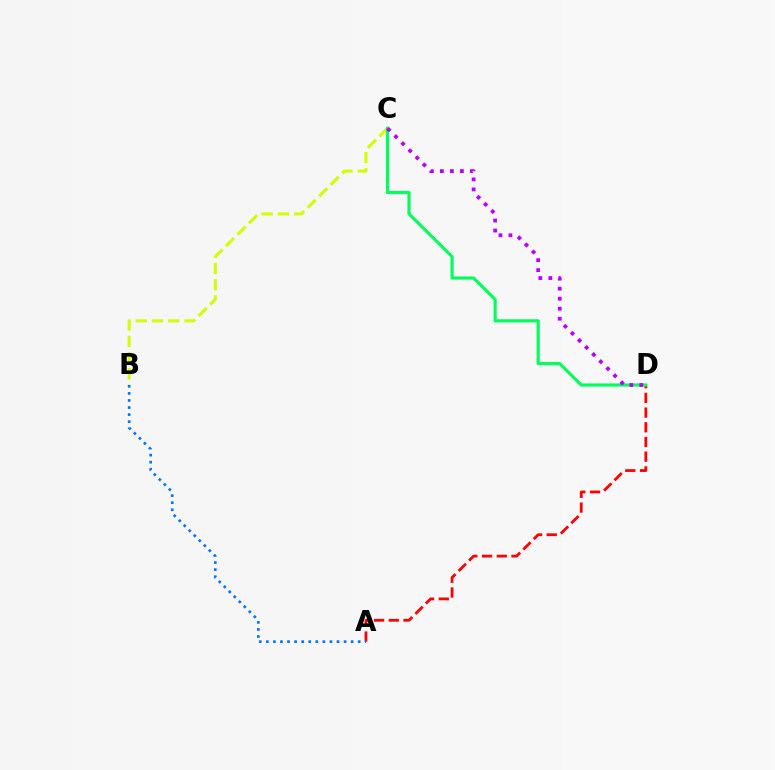{('B', 'C'): [{'color': '#d1ff00', 'line_style': 'dashed', 'thickness': 2.21}], ('A', 'D'): [{'color': '#ff0000', 'line_style': 'dashed', 'thickness': 2.0}], ('C', 'D'): [{'color': '#00ff5c', 'line_style': 'solid', 'thickness': 2.26}, {'color': '#b900ff', 'line_style': 'dotted', 'thickness': 2.72}], ('A', 'B'): [{'color': '#0074ff', 'line_style': 'dotted', 'thickness': 1.92}]}